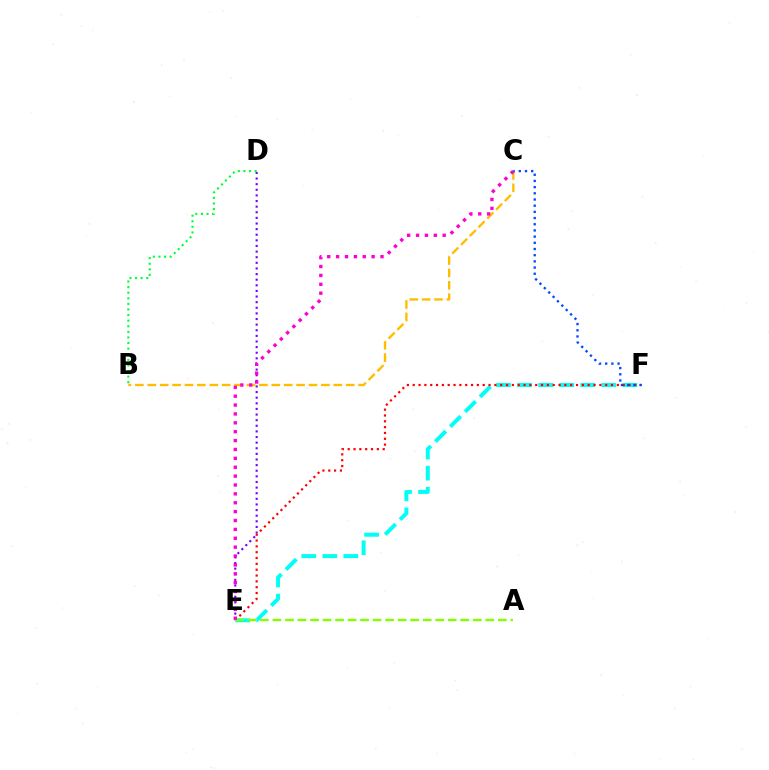{('D', 'E'): [{'color': '#7200ff', 'line_style': 'dotted', 'thickness': 1.53}], ('E', 'F'): [{'color': '#00fff6', 'line_style': 'dashed', 'thickness': 2.86}, {'color': '#ff0000', 'line_style': 'dotted', 'thickness': 1.58}], ('B', 'D'): [{'color': '#00ff39', 'line_style': 'dotted', 'thickness': 1.52}], ('A', 'E'): [{'color': '#84ff00', 'line_style': 'dashed', 'thickness': 1.7}], ('B', 'C'): [{'color': '#ffbd00', 'line_style': 'dashed', 'thickness': 1.68}], ('C', 'E'): [{'color': '#ff00cf', 'line_style': 'dotted', 'thickness': 2.41}], ('C', 'F'): [{'color': '#004bff', 'line_style': 'dotted', 'thickness': 1.68}]}